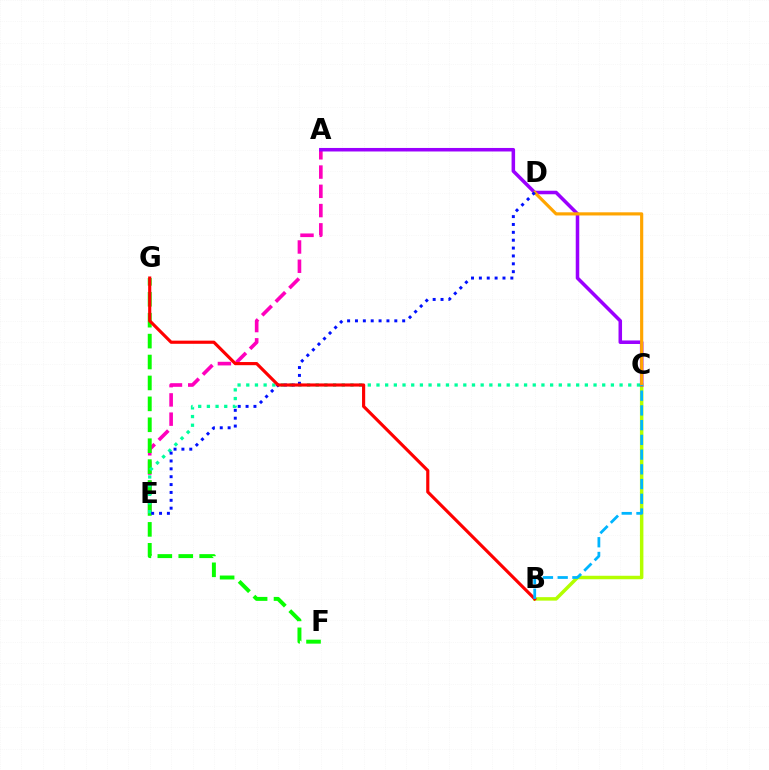{('A', 'E'): [{'color': '#ff00bd', 'line_style': 'dashed', 'thickness': 2.62}], ('B', 'C'): [{'color': '#b3ff00', 'line_style': 'solid', 'thickness': 2.5}, {'color': '#00b5ff', 'line_style': 'dashed', 'thickness': 2.0}], ('F', 'G'): [{'color': '#08ff00', 'line_style': 'dashed', 'thickness': 2.84}], ('C', 'E'): [{'color': '#00ff9d', 'line_style': 'dotted', 'thickness': 2.36}], ('A', 'C'): [{'color': '#9b00ff', 'line_style': 'solid', 'thickness': 2.54}], ('C', 'D'): [{'color': '#ffa500', 'line_style': 'solid', 'thickness': 2.28}], ('D', 'E'): [{'color': '#0010ff', 'line_style': 'dotted', 'thickness': 2.14}], ('B', 'G'): [{'color': '#ff0000', 'line_style': 'solid', 'thickness': 2.27}]}